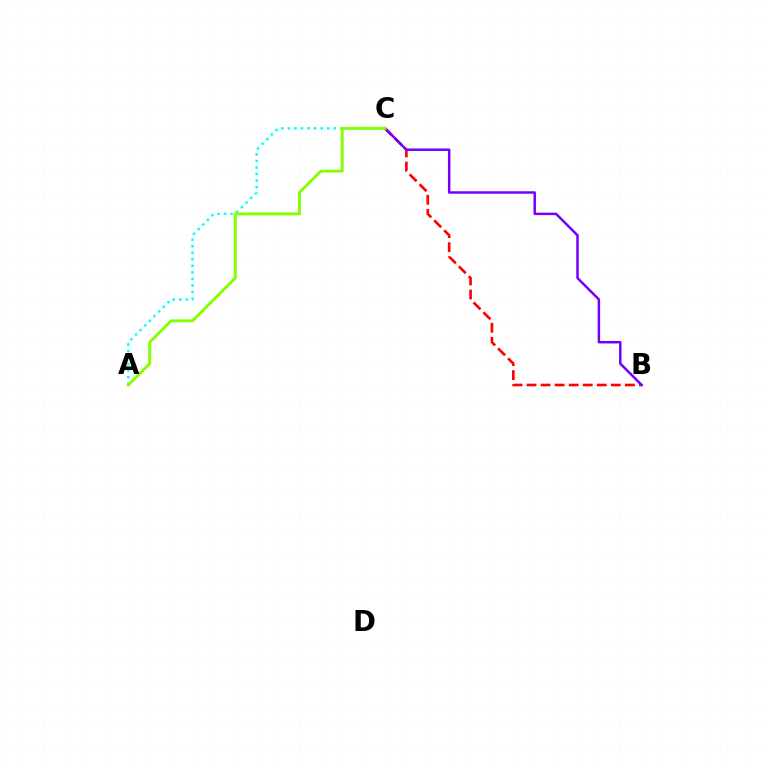{('A', 'C'): [{'color': '#00fff6', 'line_style': 'dotted', 'thickness': 1.78}, {'color': '#84ff00', 'line_style': 'solid', 'thickness': 2.09}], ('B', 'C'): [{'color': '#ff0000', 'line_style': 'dashed', 'thickness': 1.91}, {'color': '#7200ff', 'line_style': 'solid', 'thickness': 1.78}]}